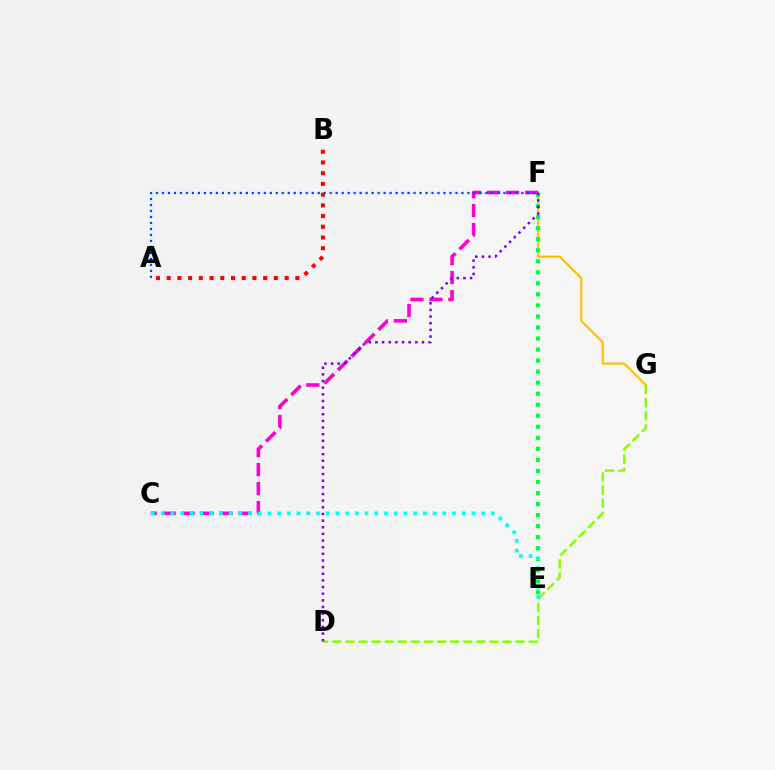{('F', 'G'): [{'color': '#ffbd00', 'line_style': 'solid', 'thickness': 1.51}], ('E', 'F'): [{'color': '#00ff39', 'line_style': 'dotted', 'thickness': 3.0}], ('D', 'G'): [{'color': '#84ff00', 'line_style': 'dashed', 'thickness': 1.78}], ('A', 'B'): [{'color': '#ff0000', 'line_style': 'dotted', 'thickness': 2.91}], ('C', 'F'): [{'color': '#ff00cf', 'line_style': 'dashed', 'thickness': 2.58}], ('A', 'F'): [{'color': '#004bff', 'line_style': 'dotted', 'thickness': 1.63}], ('D', 'F'): [{'color': '#7200ff', 'line_style': 'dotted', 'thickness': 1.81}], ('C', 'E'): [{'color': '#00fff6', 'line_style': 'dotted', 'thickness': 2.64}]}